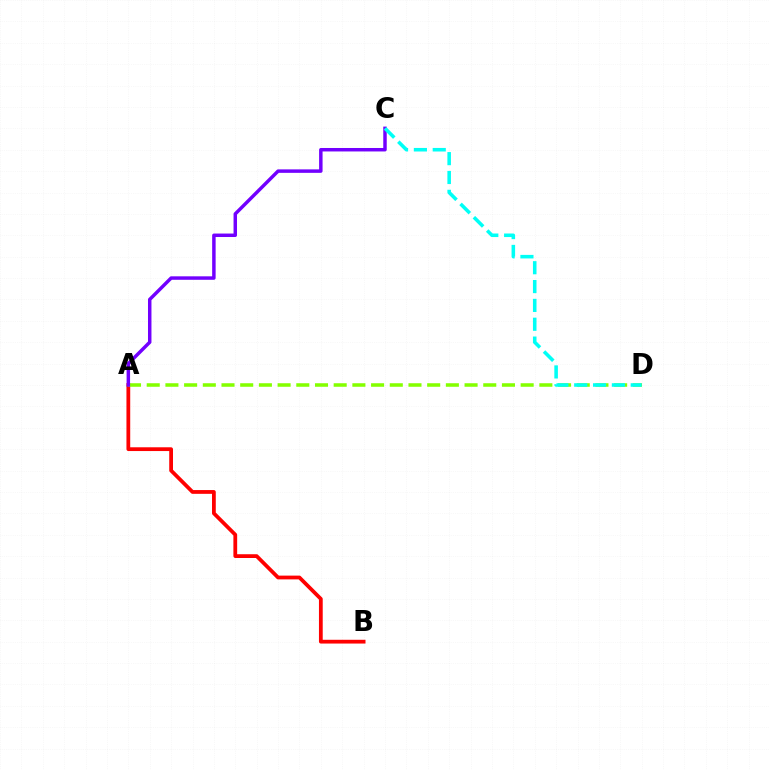{('A', 'B'): [{'color': '#ff0000', 'line_style': 'solid', 'thickness': 2.72}], ('A', 'D'): [{'color': '#84ff00', 'line_style': 'dashed', 'thickness': 2.54}], ('A', 'C'): [{'color': '#7200ff', 'line_style': 'solid', 'thickness': 2.5}], ('C', 'D'): [{'color': '#00fff6', 'line_style': 'dashed', 'thickness': 2.56}]}